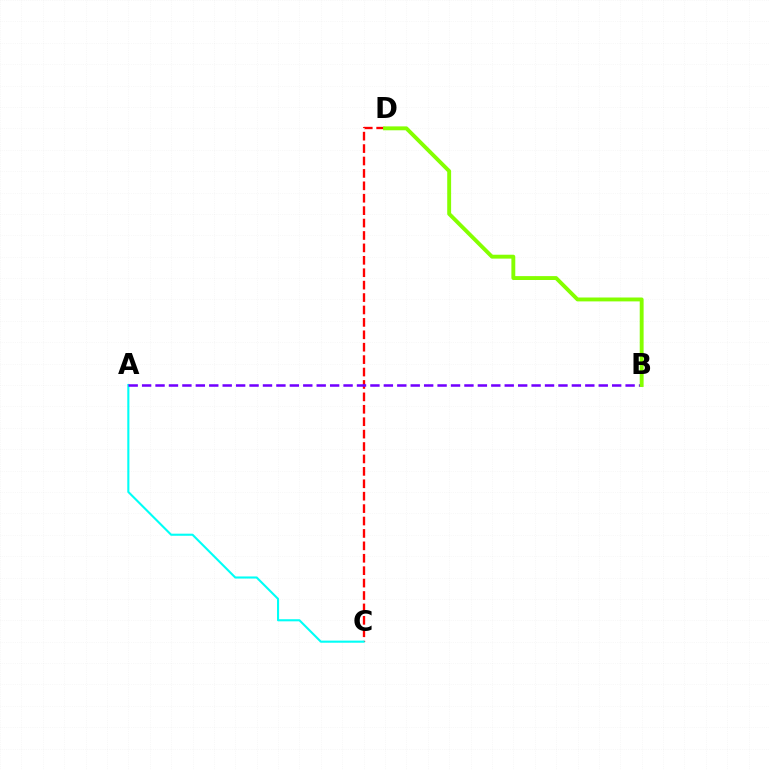{('C', 'D'): [{'color': '#ff0000', 'line_style': 'dashed', 'thickness': 1.69}], ('A', 'C'): [{'color': '#00fff6', 'line_style': 'solid', 'thickness': 1.51}], ('A', 'B'): [{'color': '#7200ff', 'line_style': 'dashed', 'thickness': 1.82}], ('B', 'D'): [{'color': '#84ff00', 'line_style': 'solid', 'thickness': 2.8}]}